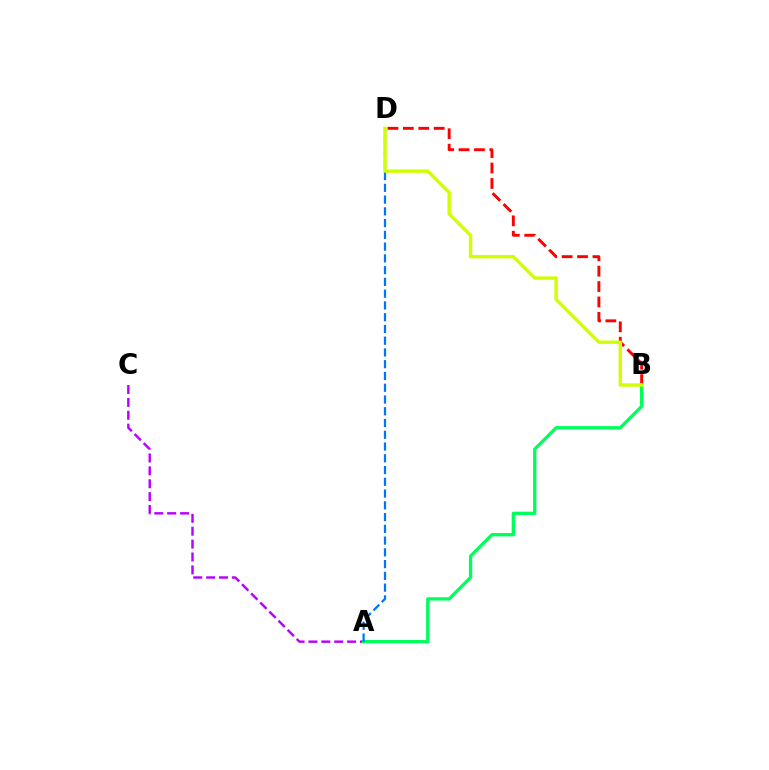{('A', 'C'): [{'color': '#b900ff', 'line_style': 'dashed', 'thickness': 1.75}], ('B', 'D'): [{'color': '#ff0000', 'line_style': 'dashed', 'thickness': 2.09}, {'color': '#d1ff00', 'line_style': 'solid', 'thickness': 2.45}], ('A', 'B'): [{'color': '#00ff5c', 'line_style': 'solid', 'thickness': 2.38}], ('A', 'D'): [{'color': '#0074ff', 'line_style': 'dashed', 'thickness': 1.6}]}